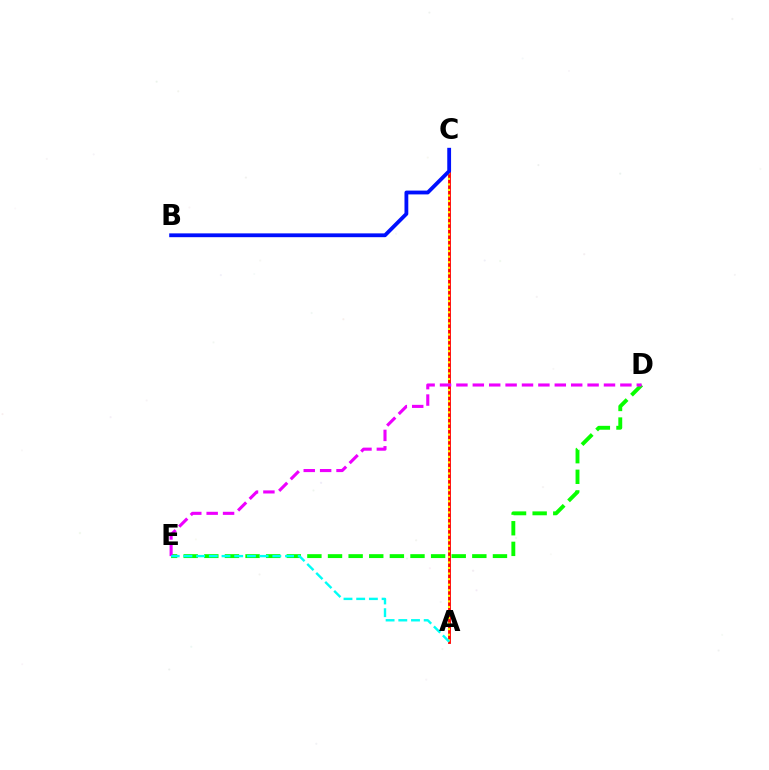{('A', 'C'): [{'color': '#ff0000', 'line_style': 'solid', 'thickness': 2.04}, {'color': '#fcf500', 'line_style': 'dotted', 'thickness': 1.51}], ('D', 'E'): [{'color': '#08ff00', 'line_style': 'dashed', 'thickness': 2.8}, {'color': '#ee00ff', 'line_style': 'dashed', 'thickness': 2.23}], ('B', 'C'): [{'color': '#0010ff', 'line_style': 'solid', 'thickness': 2.74}], ('A', 'E'): [{'color': '#00fff6', 'line_style': 'dashed', 'thickness': 1.73}]}